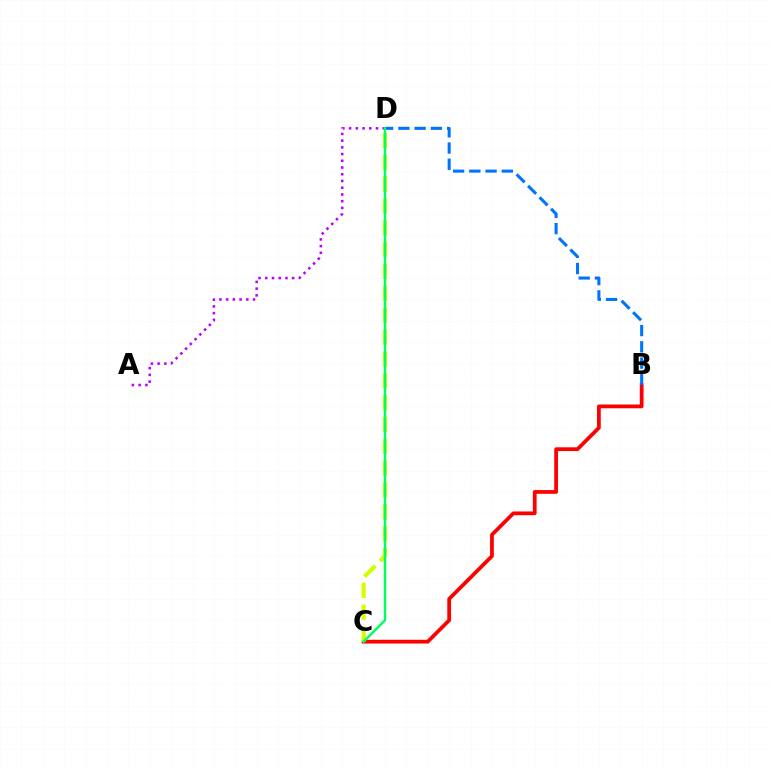{('B', 'C'): [{'color': '#ff0000', 'line_style': 'solid', 'thickness': 2.7}], ('C', 'D'): [{'color': '#d1ff00', 'line_style': 'dashed', 'thickness': 2.97}, {'color': '#00ff5c', 'line_style': 'solid', 'thickness': 1.74}], ('A', 'D'): [{'color': '#b900ff', 'line_style': 'dotted', 'thickness': 1.83}], ('B', 'D'): [{'color': '#0074ff', 'line_style': 'dashed', 'thickness': 2.21}]}